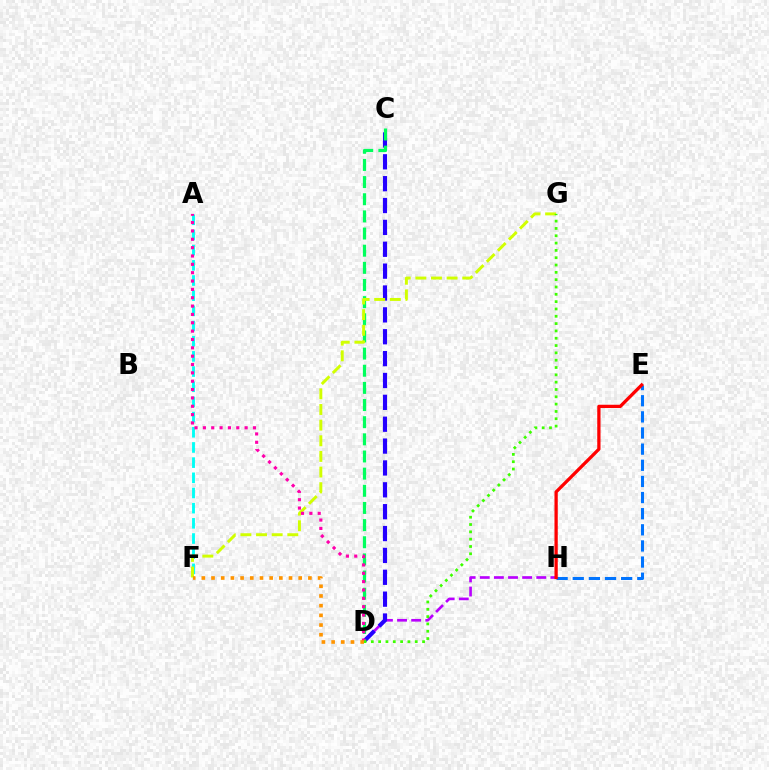{('A', 'F'): [{'color': '#00fff6', 'line_style': 'dashed', 'thickness': 2.06}], ('D', 'H'): [{'color': '#b900ff', 'line_style': 'dashed', 'thickness': 1.92}], ('C', 'D'): [{'color': '#2500ff', 'line_style': 'dashed', 'thickness': 2.97}, {'color': '#00ff5c', 'line_style': 'dashed', 'thickness': 2.33}], ('F', 'G'): [{'color': '#d1ff00', 'line_style': 'dashed', 'thickness': 2.12}], ('A', 'D'): [{'color': '#ff00ac', 'line_style': 'dotted', 'thickness': 2.27}], ('D', 'G'): [{'color': '#3dff00', 'line_style': 'dotted', 'thickness': 1.99}], ('E', 'H'): [{'color': '#0074ff', 'line_style': 'dashed', 'thickness': 2.19}, {'color': '#ff0000', 'line_style': 'solid', 'thickness': 2.36}], ('D', 'F'): [{'color': '#ff9400', 'line_style': 'dotted', 'thickness': 2.63}]}